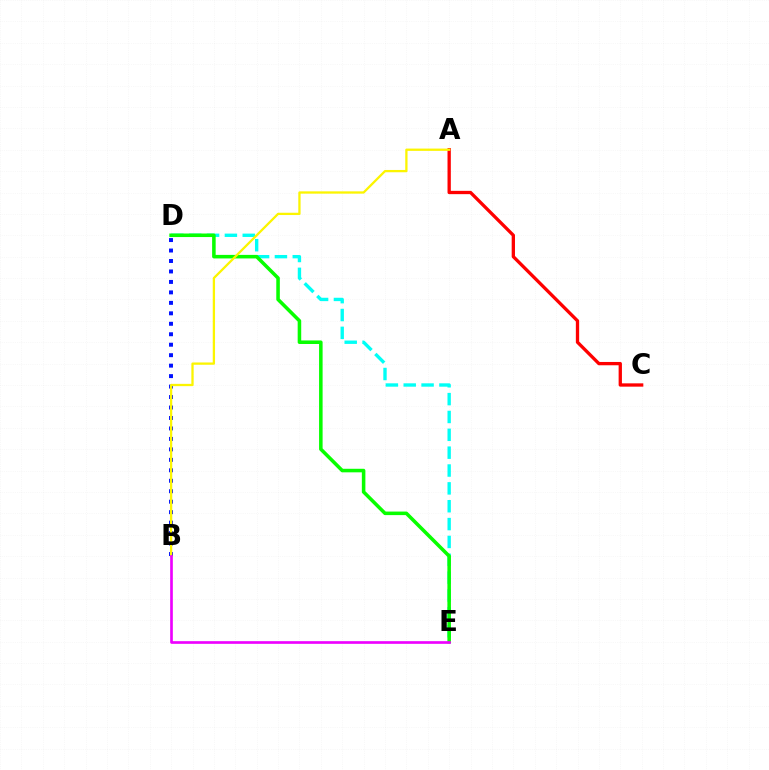{('D', 'E'): [{'color': '#00fff6', 'line_style': 'dashed', 'thickness': 2.43}, {'color': '#08ff00', 'line_style': 'solid', 'thickness': 2.55}], ('B', 'D'): [{'color': '#0010ff', 'line_style': 'dotted', 'thickness': 2.84}], ('A', 'C'): [{'color': '#ff0000', 'line_style': 'solid', 'thickness': 2.38}], ('A', 'B'): [{'color': '#fcf500', 'line_style': 'solid', 'thickness': 1.65}], ('B', 'E'): [{'color': '#ee00ff', 'line_style': 'solid', 'thickness': 1.92}]}